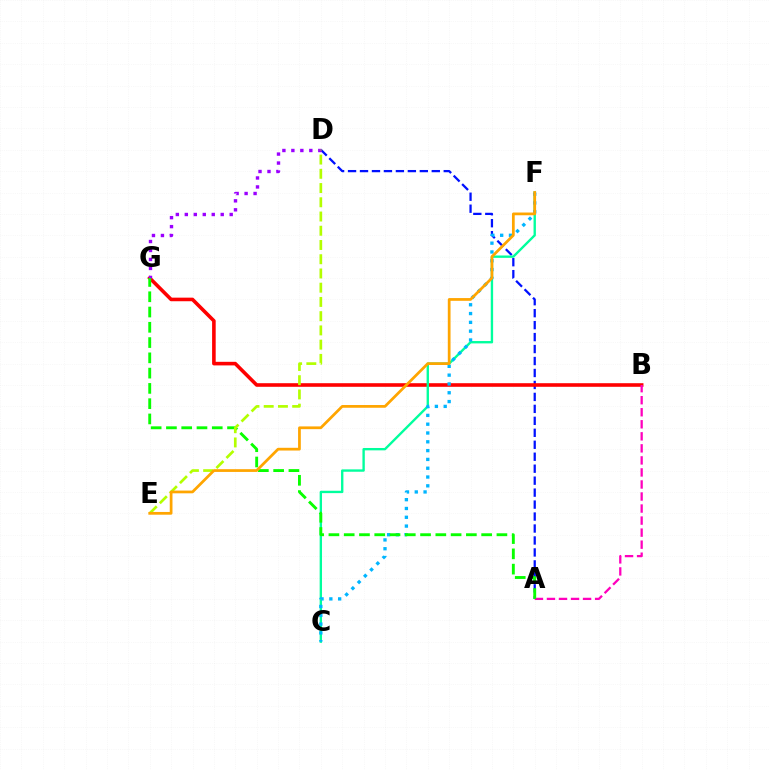{('A', 'D'): [{'color': '#0010ff', 'line_style': 'dashed', 'thickness': 1.63}], ('B', 'G'): [{'color': '#ff0000', 'line_style': 'solid', 'thickness': 2.59}], ('C', 'F'): [{'color': '#00ff9d', 'line_style': 'solid', 'thickness': 1.7}, {'color': '#00b5ff', 'line_style': 'dotted', 'thickness': 2.39}], ('D', 'G'): [{'color': '#9b00ff', 'line_style': 'dotted', 'thickness': 2.44}], ('A', 'B'): [{'color': '#ff00bd', 'line_style': 'dashed', 'thickness': 1.64}], ('A', 'G'): [{'color': '#08ff00', 'line_style': 'dashed', 'thickness': 2.07}], ('D', 'E'): [{'color': '#b3ff00', 'line_style': 'dashed', 'thickness': 1.93}], ('E', 'F'): [{'color': '#ffa500', 'line_style': 'solid', 'thickness': 1.97}]}